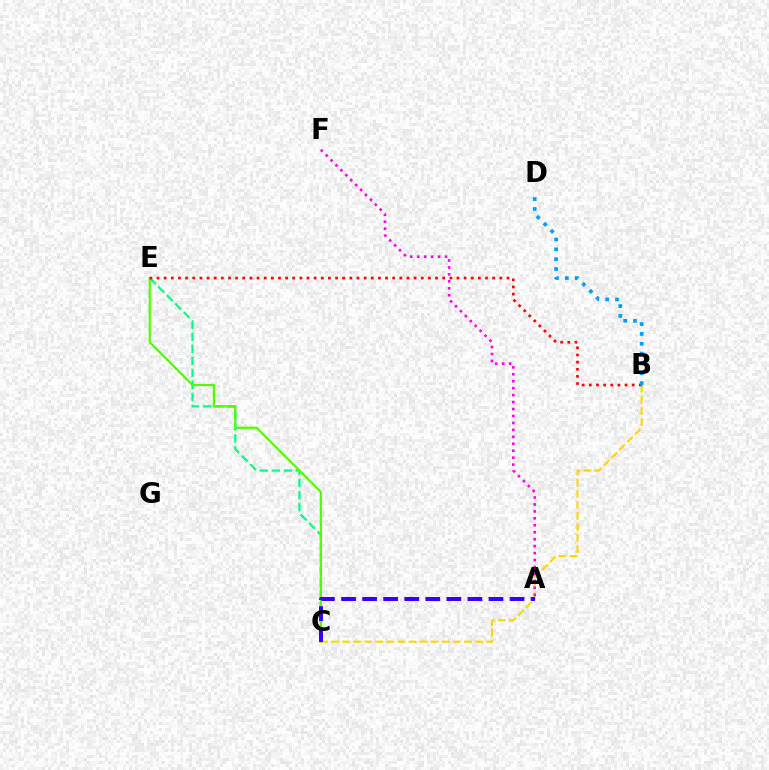{('C', 'E'): [{'color': '#00ff86', 'line_style': 'dashed', 'thickness': 1.63}, {'color': '#4fff00', 'line_style': 'solid', 'thickness': 1.59}], ('B', 'C'): [{'color': '#ffd500', 'line_style': 'dashed', 'thickness': 1.5}], ('A', 'F'): [{'color': '#ff00ed', 'line_style': 'dotted', 'thickness': 1.89}], ('A', 'C'): [{'color': '#3700ff', 'line_style': 'dashed', 'thickness': 2.86}], ('B', 'E'): [{'color': '#ff0000', 'line_style': 'dotted', 'thickness': 1.94}], ('B', 'D'): [{'color': '#009eff', 'line_style': 'dotted', 'thickness': 2.68}]}